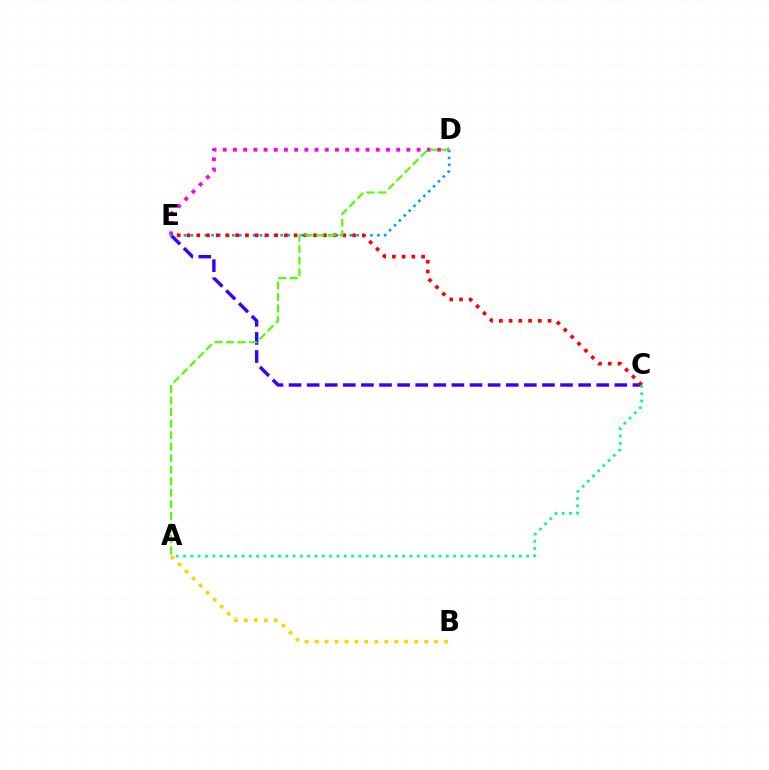{('D', 'E'): [{'color': '#ff00ed', 'line_style': 'dotted', 'thickness': 2.77}, {'color': '#009eff', 'line_style': 'dotted', 'thickness': 1.88}], ('C', 'E'): [{'color': '#3700ff', 'line_style': 'dashed', 'thickness': 2.46}, {'color': '#ff0000', 'line_style': 'dotted', 'thickness': 2.65}], ('A', 'D'): [{'color': '#4fff00', 'line_style': 'dashed', 'thickness': 1.57}], ('A', 'C'): [{'color': '#00ff86', 'line_style': 'dotted', 'thickness': 1.98}], ('A', 'B'): [{'color': '#ffd500', 'line_style': 'dotted', 'thickness': 2.7}]}